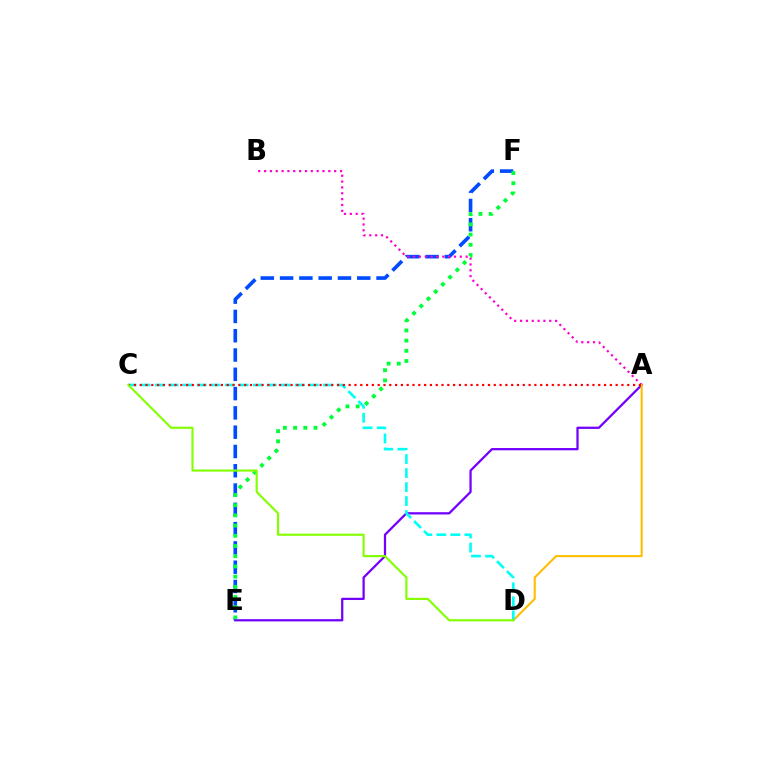{('E', 'F'): [{'color': '#004bff', 'line_style': 'dashed', 'thickness': 2.62}, {'color': '#00ff39', 'line_style': 'dotted', 'thickness': 2.77}], ('A', 'B'): [{'color': '#ff00cf', 'line_style': 'dotted', 'thickness': 1.59}], ('A', 'E'): [{'color': '#7200ff', 'line_style': 'solid', 'thickness': 1.62}], ('A', 'D'): [{'color': '#ffbd00', 'line_style': 'solid', 'thickness': 1.5}], ('C', 'D'): [{'color': '#00fff6', 'line_style': 'dashed', 'thickness': 1.9}, {'color': '#84ff00', 'line_style': 'solid', 'thickness': 1.55}], ('A', 'C'): [{'color': '#ff0000', 'line_style': 'dotted', 'thickness': 1.58}]}